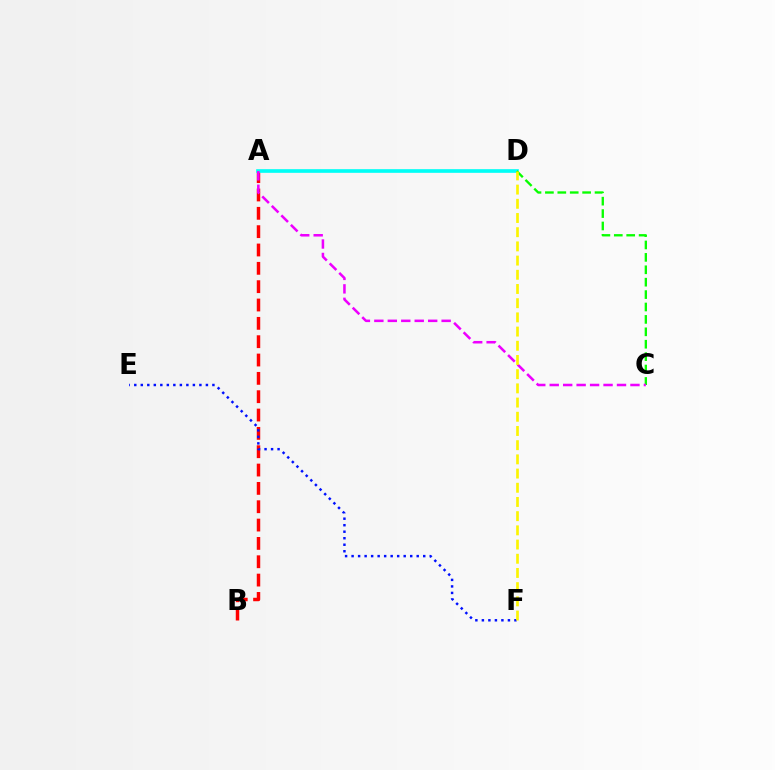{('A', 'B'): [{'color': '#ff0000', 'line_style': 'dashed', 'thickness': 2.49}], ('A', 'D'): [{'color': '#00fff6', 'line_style': 'solid', 'thickness': 2.63}], ('E', 'F'): [{'color': '#0010ff', 'line_style': 'dotted', 'thickness': 1.77}], ('C', 'D'): [{'color': '#08ff00', 'line_style': 'dashed', 'thickness': 1.69}], ('A', 'C'): [{'color': '#ee00ff', 'line_style': 'dashed', 'thickness': 1.83}], ('D', 'F'): [{'color': '#fcf500', 'line_style': 'dashed', 'thickness': 1.93}]}